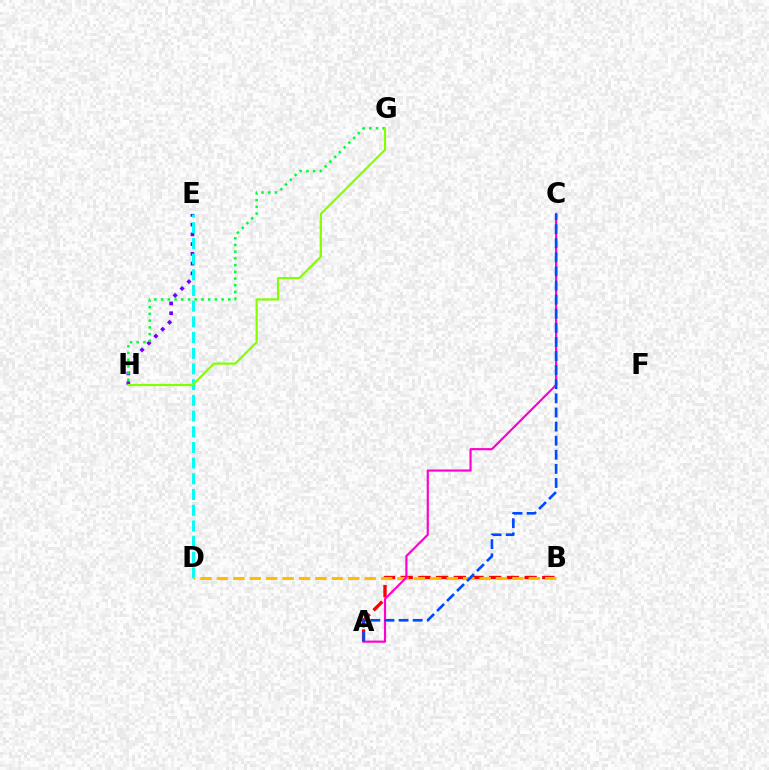{('A', 'B'): [{'color': '#ff0000', 'line_style': 'dashed', 'thickness': 2.41}], ('E', 'H'): [{'color': '#7200ff', 'line_style': 'dotted', 'thickness': 2.65}], ('D', 'E'): [{'color': '#00fff6', 'line_style': 'dashed', 'thickness': 2.13}], ('B', 'D'): [{'color': '#ffbd00', 'line_style': 'dashed', 'thickness': 2.23}], ('G', 'H'): [{'color': '#00ff39', 'line_style': 'dotted', 'thickness': 1.83}, {'color': '#84ff00', 'line_style': 'solid', 'thickness': 1.59}], ('A', 'C'): [{'color': '#ff00cf', 'line_style': 'solid', 'thickness': 1.56}, {'color': '#004bff', 'line_style': 'dashed', 'thickness': 1.92}]}